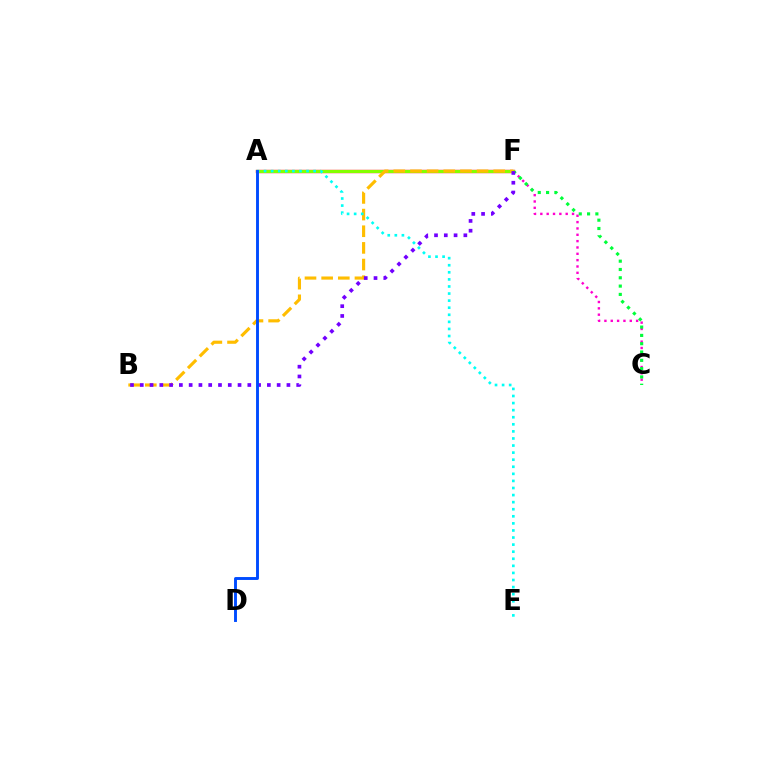{('A', 'F'): [{'color': '#ff0000', 'line_style': 'solid', 'thickness': 2.41}, {'color': '#84ff00', 'line_style': 'solid', 'thickness': 2.2}], ('C', 'F'): [{'color': '#ff00cf', 'line_style': 'dotted', 'thickness': 1.72}, {'color': '#00ff39', 'line_style': 'dotted', 'thickness': 2.26}], ('B', 'F'): [{'color': '#ffbd00', 'line_style': 'dashed', 'thickness': 2.26}, {'color': '#7200ff', 'line_style': 'dotted', 'thickness': 2.66}], ('A', 'E'): [{'color': '#00fff6', 'line_style': 'dotted', 'thickness': 1.92}], ('A', 'D'): [{'color': '#004bff', 'line_style': 'solid', 'thickness': 2.09}]}